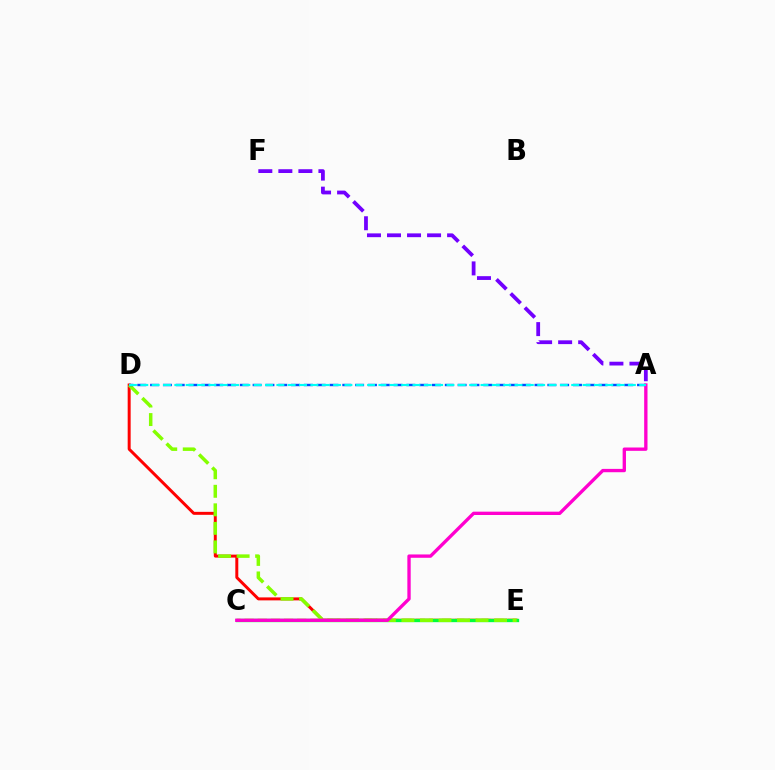{('A', 'F'): [{'color': '#7200ff', 'line_style': 'dashed', 'thickness': 2.72}], ('D', 'E'): [{'color': '#ff0000', 'line_style': 'solid', 'thickness': 2.14}, {'color': '#84ff00', 'line_style': 'dashed', 'thickness': 2.52}], ('C', 'E'): [{'color': '#ffbd00', 'line_style': 'dashed', 'thickness': 1.79}, {'color': '#00ff39', 'line_style': 'solid', 'thickness': 2.4}], ('A', 'D'): [{'color': '#004bff', 'line_style': 'dashed', 'thickness': 1.74}, {'color': '#00fff6', 'line_style': 'dashed', 'thickness': 1.54}], ('A', 'C'): [{'color': '#ff00cf', 'line_style': 'solid', 'thickness': 2.4}]}